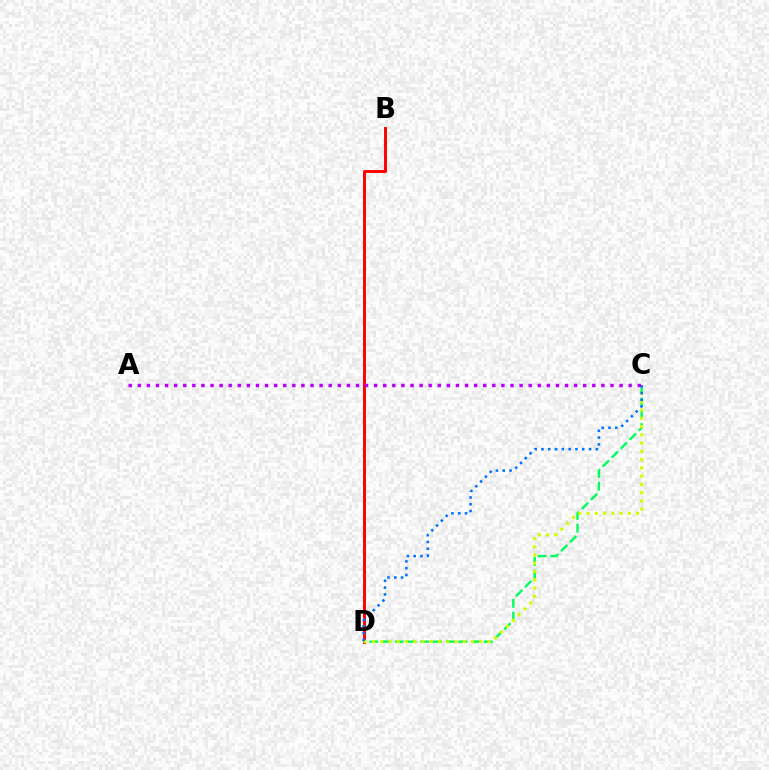{('B', 'D'): [{'color': '#ff0000', 'line_style': 'solid', 'thickness': 2.1}], ('C', 'D'): [{'color': '#00ff5c', 'line_style': 'dashed', 'thickness': 1.73}, {'color': '#d1ff00', 'line_style': 'dotted', 'thickness': 2.24}, {'color': '#0074ff', 'line_style': 'dotted', 'thickness': 1.85}], ('A', 'C'): [{'color': '#b900ff', 'line_style': 'dotted', 'thickness': 2.47}]}